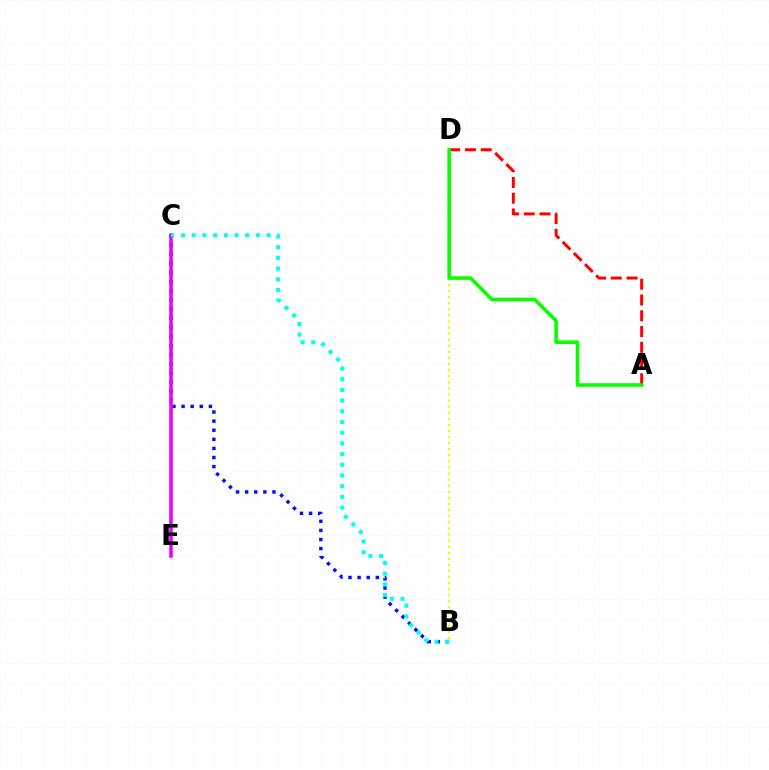{('A', 'D'): [{'color': '#ff0000', 'line_style': 'dashed', 'thickness': 2.14}, {'color': '#08ff00', 'line_style': 'solid', 'thickness': 2.59}], ('B', 'C'): [{'color': '#0010ff', 'line_style': 'dotted', 'thickness': 2.47}, {'color': '#00fff6', 'line_style': 'dotted', 'thickness': 2.91}], ('C', 'E'): [{'color': '#ee00ff', 'line_style': 'solid', 'thickness': 2.58}], ('B', 'D'): [{'color': '#fcf500', 'line_style': 'dotted', 'thickness': 1.65}]}